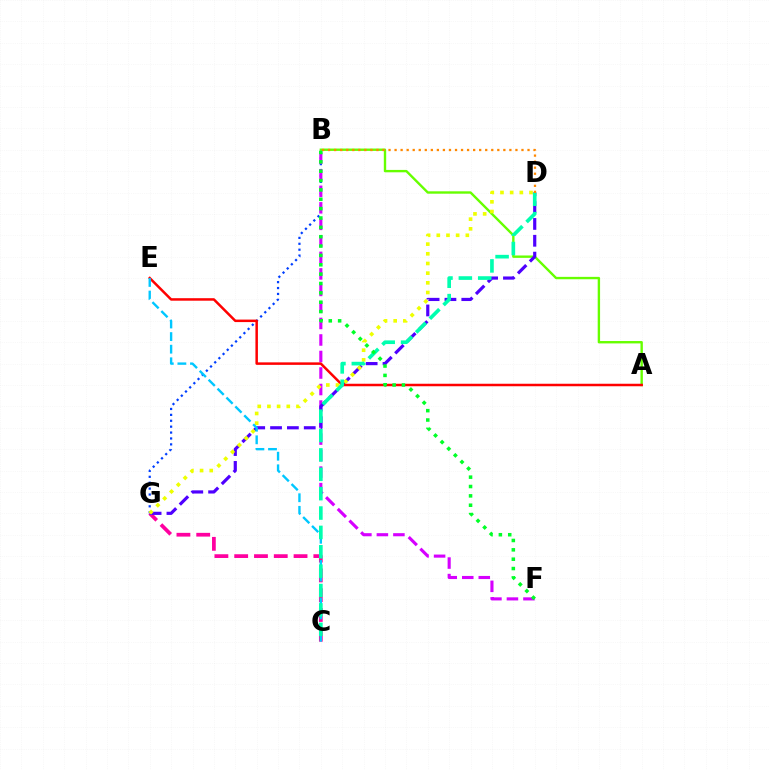{('A', 'B'): [{'color': '#66ff00', 'line_style': 'solid', 'thickness': 1.72}], ('B', 'G'): [{'color': '#003fff', 'line_style': 'dotted', 'thickness': 1.6}], ('B', 'F'): [{'color': '#d600ff', 'line_style': 'dashed', 'thickness': 2.24}, {'color': '#00ff27', 'line_style': 'dotted', 'thickness': 2.54}], ('C', 'G'): [{'color': '#ff00a0', 'line_style': 'dashed', 'thickness': 2.69}], ('D', 'G'): [{'color': '#4f00ff', 'line_style': 'dashed', 'thickness': 2.29}, {'color': '#eeff00', 'line_style': 'dotted', 'thickness': 2.63}], ('A', 'E'): [{'color': '#ff0000', 'line_style': 'solid', 'thickness': 1.8}], ('C', 'E'): [{'color': '#00c7ff', 'line_style': 'dashed', 'thickness': 1.71}], ('C', 'D'): [{'color': '#00ffaf', 'line_style': 'dashed', 'thickness': 2.63}], ('B', 'D'): [{'color': '#ff8800', 'line_style': 'dotted', 'thickness': 1.64}]}